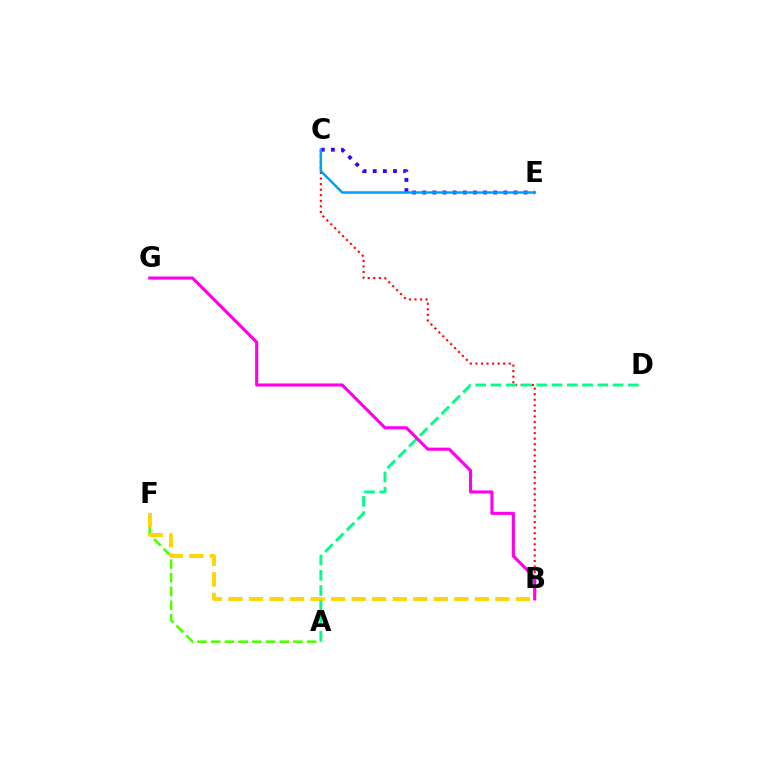{('A', 'F'): [{'color': '#4fff00', 'line_style': 'dashed', 'thickness': 1.86}], ('B', 'C'): [{'color': '#ff0000', 'line_style': 'dotted', 'thickness': 1.51}], ('C', 'E'): [{'color': '#3700ff', 'line_style': 'dotted', 'thickness': 2.75}, {'color': '#009eff', 'line_style': 'solid', 'thickness': 1.79}], ('B', 'F'): [{'color': '#ffd500', 'line_style': 'dashed', 'thickness': 2.79}], ('A', 'D'): [{'color': '#00ff86', 'line_style': 'dashed', 'thickness': 2.07}], ('B', 'G'): [{'color': '#ff00ed', 'line_style': 'solid', 'thickness': 2.23}]}